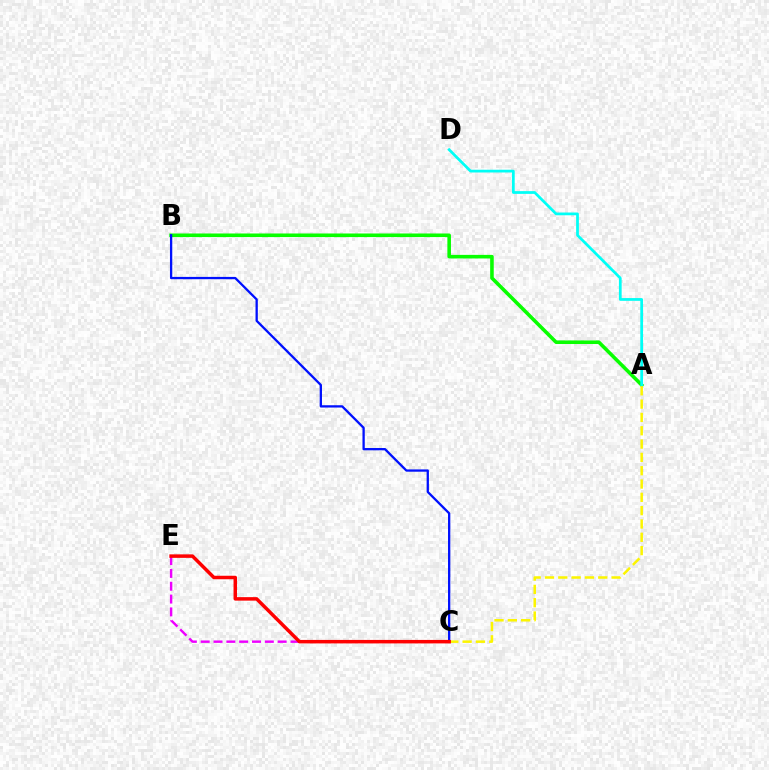{('A', 'B'): [{'color': '#08ff00', 'line_style': 'solid', 'thickness': 2.58}], ('C', 'E'): [{'color': '#ee00ff', 'line_style': 'dashed', 'thickness': 1.74}, {'color': '#ff0000', 'line_style': 'solid', 'thickness': 2.51}], ('B', 'C'): [{'color': '#0010ff', 'line_style': 'solid', 'thickness': 1.66}], ('A', 'D'): [{'color': '#00fff6', 'line_style': 'solid', 'thickness': 1.98}], ('A', 'C'): [{'color': '#fcf500', 'line_style': 'dashed', 'thickness': 1.81}]}